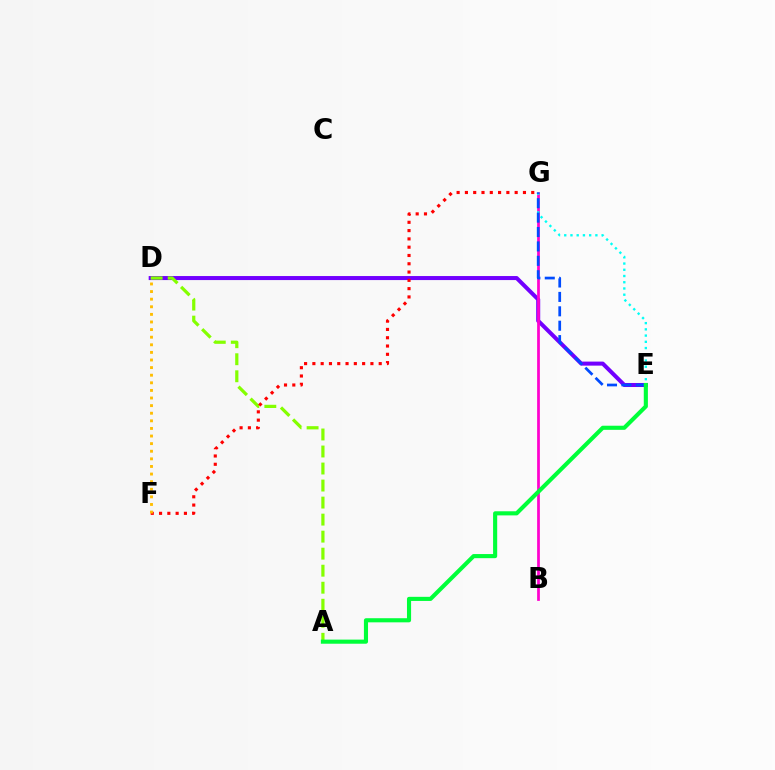{('D', 'E'): [{'color': '#7200ff', 'line_style': 'solid', 'thickness': 2.9}], ('B', 'G'): [{'color': '#ff00cf', 'line_style': 'solid', 'thickness': 1.97}], ('A', 'D'): [{'color': '#84ff00', 'line_style': 'dashed', 'thickness': 2.31}], ('F', 'G'): [{'color': '#ff0000', 'line_style': 'dotted', 'thickness': 2.25}], ('E', 'G'): [{'color': '#00fff6', 'line_style': 'dotted', 'thickness': 1.69}, {'color': '#004bff', 'line_style': 'dashed', 'thickness': 1.96}], ('D', 'F'): [{'color': '#ffbd00', 'line_style': 'dotted', 'thickness': 2.07}], ('A', 'E'): [{'color': '#00ff39', 'line_style': 'solid', 'thickness': 2.96}]}